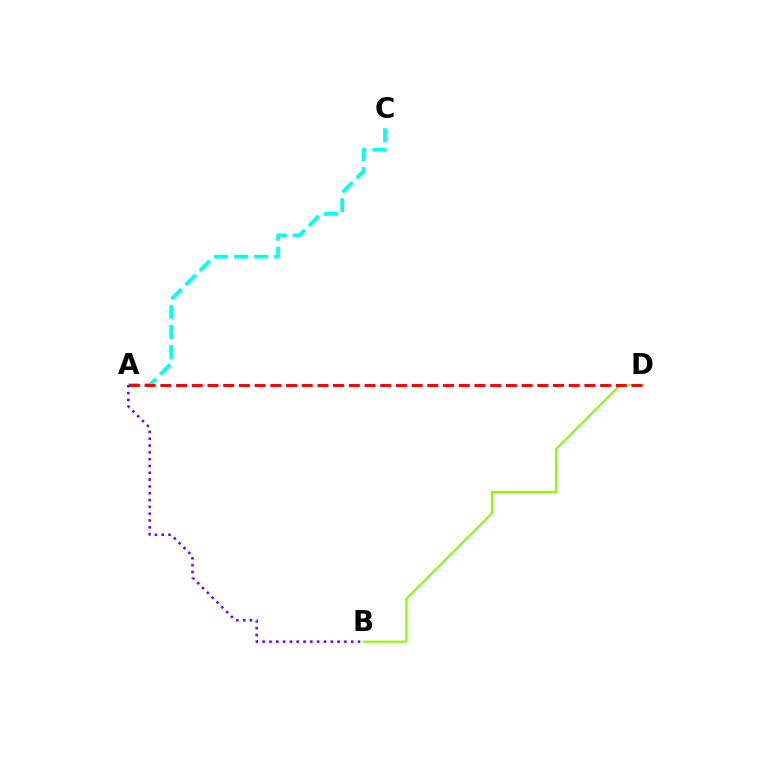{('A', 'C'): [{'color': '#00fff6', 'line_style': 'dashed', 'thickness': 2.72}], ('A', 'B'): [{'color': '#7200ff', 'line_style': 'dotted', 'thickness': 1.85}], ('B', 'D'): [{'color': '#84ff00', 'line_style': 'solid', 'thickness': 1.54}], ('A', 'D'): [{'color': '#ff0000', 'line_style': 'dashed', 'thickness': 2.13}]}